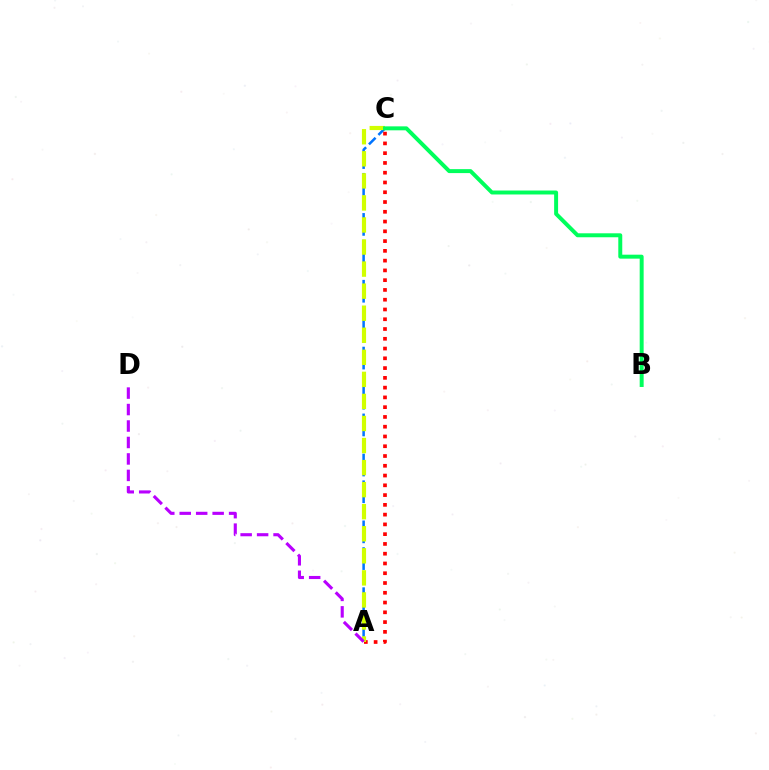{('A', 'C'): [{'color': '#0074ff', 'line_style': 'dashed', 'thickness': 1.82}, {'color': '#ff0000', 'line_style': 'dotted', 'thickness': 2.65}, {'color': '#d1ff00', 'line_style': 'dashed', 'thickness': 3.0}], ('B', 'C'): [{'color': '#00ff5c', 'line_style': 'solid', 'thickness': 2.85}], ('A', 'D'): [{'color': '#b900ff', 'line_style': 'dashed', 'thickness': 2.24}]}